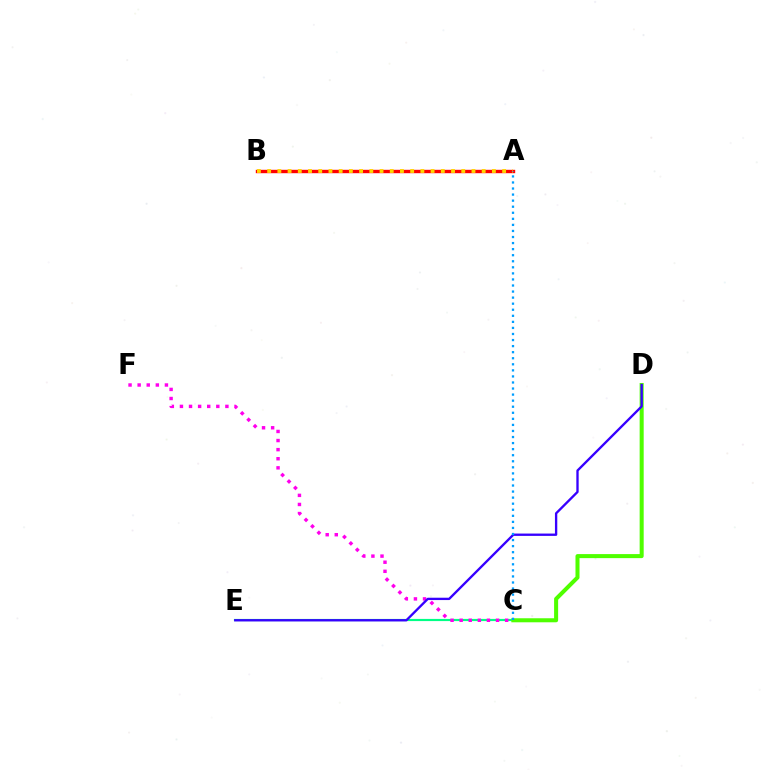{('C', 'E'): [{'color': '#00ff86', 'line_style': 'solid', 'thickness': 1.57}], ('A', 'B'): [{'color': '#ff0000', 'line_style': 'solid', 'thickness': 2.44}, {'color': '#ffd500', 'line_style': 'dotted', 'thickness': 2.78}], ('C', 'F'): [{'color': '#ff00ed', 'line_style': 'dotted', 'thickness': 2.47}], ('C', 'D'): [{'color': '#4fff00', 'line_style': 'solid', 'thickness': 2.9}], ('D', 'E'): [{'color': '#3700ff', 'line_style': 'solid', 'thickness': 1.68}], ('A', 'C'): [{'color': '#009eff', 'line_style': 'dotted', 'thickness': 1.65}]}